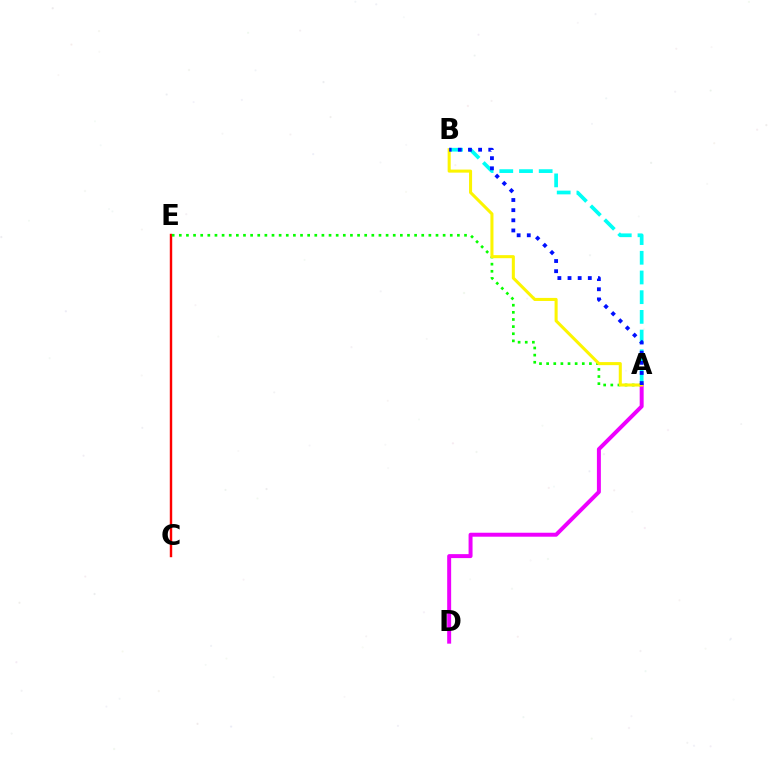{('C', 'E'): [{'color': '#ff0000', 'line_style': 'solid', 'thickness': 1.74}], ('A', 'B'): [{'color': '#00fff6', 'line_style': 'dashed', 'thickness': 2.68}, {'color': '#fcf500', 'line_style': 'solid', 'thickness': 2.2}, {'color': '#0010ff', 'line_style': 'dotted', 'thickness': 2.76}], ('A', 'E'): [{'color': '#08ff00', 'line_style': 'dotted', 'thickness': 1.94}], ('A', 'D'): [{'color': '#ee00ff', 'line_style': 'solid', 'thickness': 2.85}]}